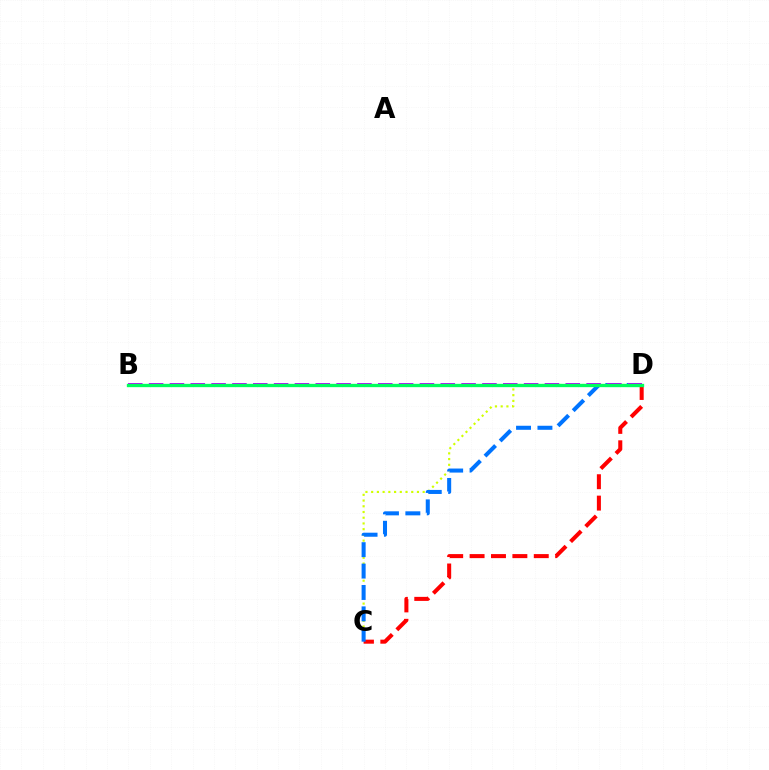{('C', 'D'): [{'color': '#d1ff00', 'line_style': 'dotted', 'thickness': 1.56}, {'color': '#ff0000', 'line_style': 'dashed', 'thickness': 2.91}, {'color': '#0074ff', 'line_style': 'dashed', 'thickness': 2.91}], ('B', 'D'): [{'color': '#b900ff', 'line_style': 'dashed', 'thickness': 2.83}, {'color': '#00ff5c', 'line_style': 'solid', 'thickness': 2.4}]}